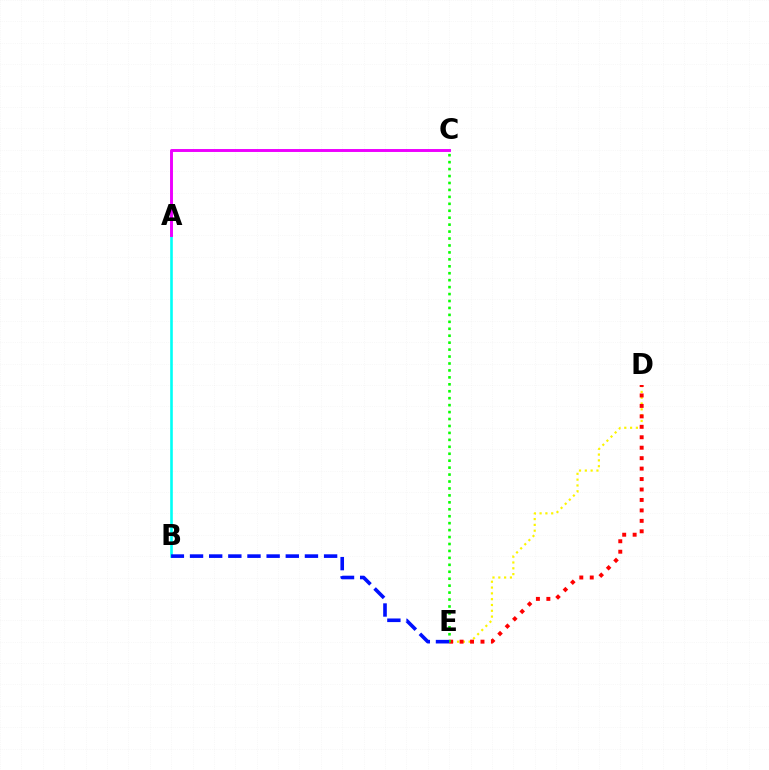{('D', 'E'): [{'color': '#fcf500', 'line_style': 'dotted', 'thickness': 1.58}, {'color': '#ff0000', 'line_style': 'dotted', 'thickness': 2.84}], ('C', 'E'): [{'color': '#08ff00', 'line_style': 'dotted', 'thickness': 1.89}], ('A', 'B'): [{'color': '#00fff6', 'line_style': 'solid', 'thickness': 1.89}], ('A', 'C'): [{'color': '#ee00ff', 'line_style': 'solid', 'thickness': 2.11}], ('B', 'E'): [{'color': '#0010ff', 'line_style': 'dashed', 'thickness': 2.6}]}